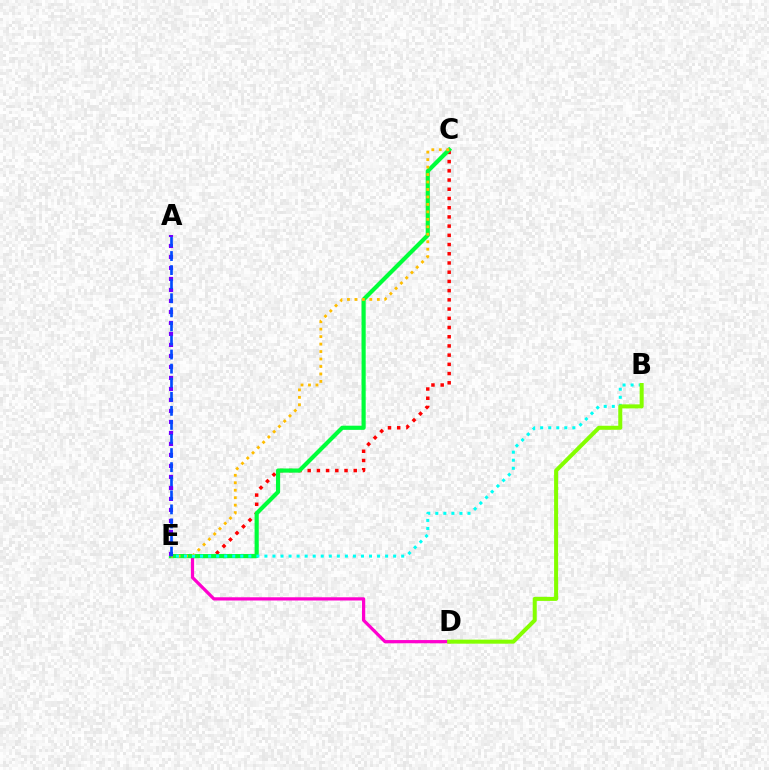{('D', 'E'): [{'color': '#ff00cf', 'line_style': 'solid', 'thickness': 2.32}], ('C', 'E'): [{'color': '#ff0000', 'line_style': 'dotted', 'thickness': 2.5}, {'color': '#00ff39', 'line_style': 'solid', 'thickness': 2.99}, {'color': '#ffbd00', 'line_style': 'dotted', 'thickness': 2.03}], ('A', 'E'): [{'color': '#7200ff', 'line_style': 'dotted', 'thickness': 2.99}, {'color': '#004bff', 'line_style': 'dashed', 'thickness': 1.91}], ('B', 'E'): [{'color': '#00fff6', 'line_style': 'dotted', 'thickness': 2.19}], ('B', 'D'): [{'color': '#84ff00', 'line_style': 'solid', 'thickness': 2.9}]}